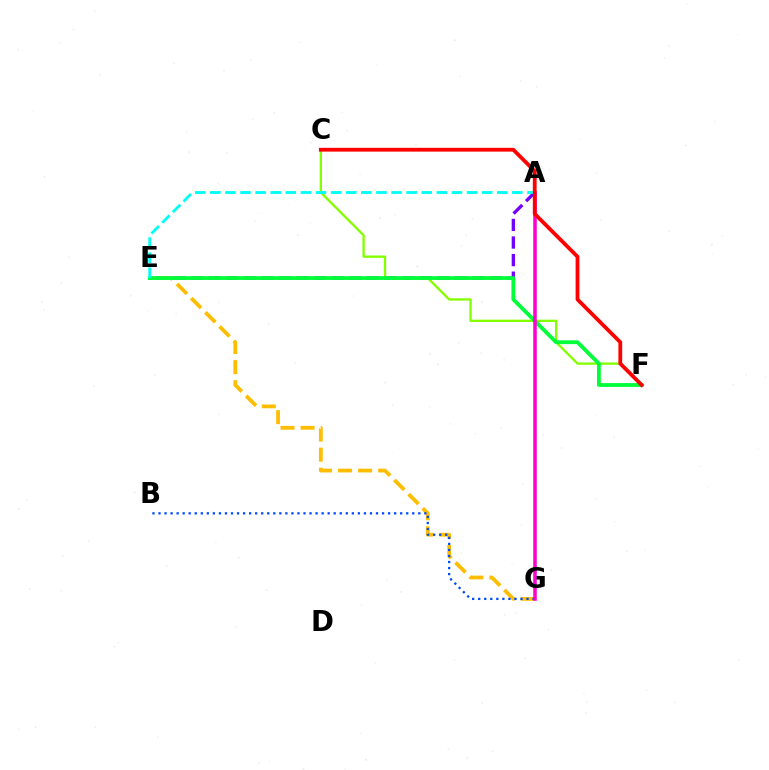{('A', 'E'): [{'color': '#7200ff', 'line_style': 'dashed', 'thickness': 2.39}, {'color': '#00fff6', 'line_style': 'dashed', 'thickness': 2.05}], ('C', 'F'): [{'color': '#84ff00', 'line_style': 'solid', 'thickness': 1.68}, {'color': '#ff0000', 'line_style': 'solid', 'thickness': 2.73}], ('E', 'G'): [{'color': '#ffbd00', 'line_style': 'dashed', 'thickness': 2.73}], ('B', 'G'): [{'color': '#004bff', 'line_style': 'dotted', 'thickness': 1.64}], ('E', 'F'): [{'color': '#00ff39', 'line_style': 'solid', 'thickness': 2.74}], ('A', 'G'): [{'color': '#ff00cf', 'line_style': 'solid', 'thickness': 2.54}]}